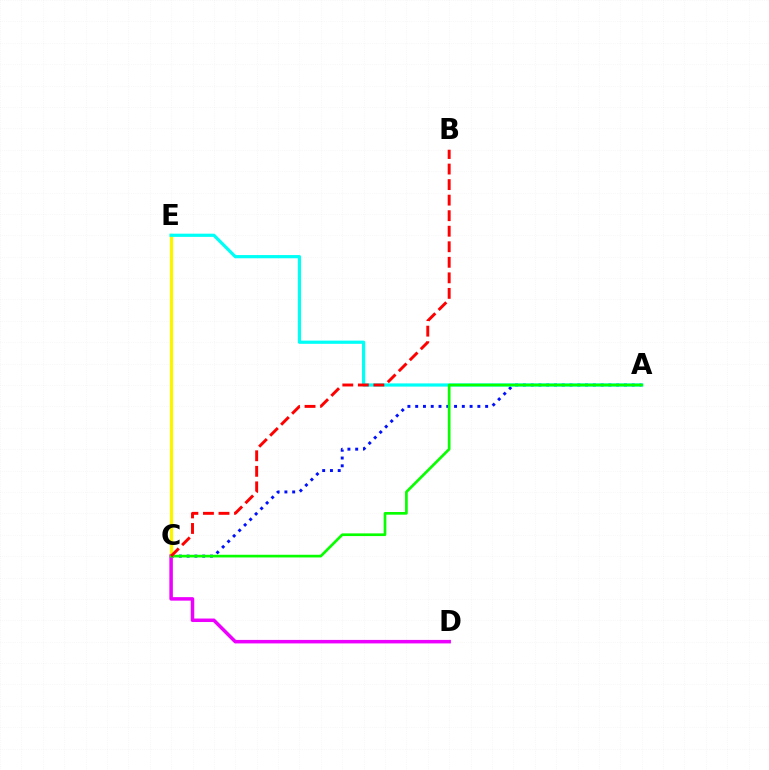{('A', 'C'): [{'color': '#0010ff', 'line_style': 'dotted', 'thickness': 2.11}, {'color': '#08ff00', 'line_style': 'solid', 'thickness': 1.94}], ('C', 'E'): [{'color': '#fcf500', 'line_style': 'solid', 'thickness': 2.36}], ('A', 'E'): [{'color': '#00fff6', 'line_style': 'solid', 'thickness': 2.31}], ('C', 'D'): [{'color': '#ee00ff', 'line_style': 'solid', 'thickness': 2.52}], ('B', 'C'): [{'color': '#ff0000', 'line_style': 'dashed', 'thickness': 2.11}]}